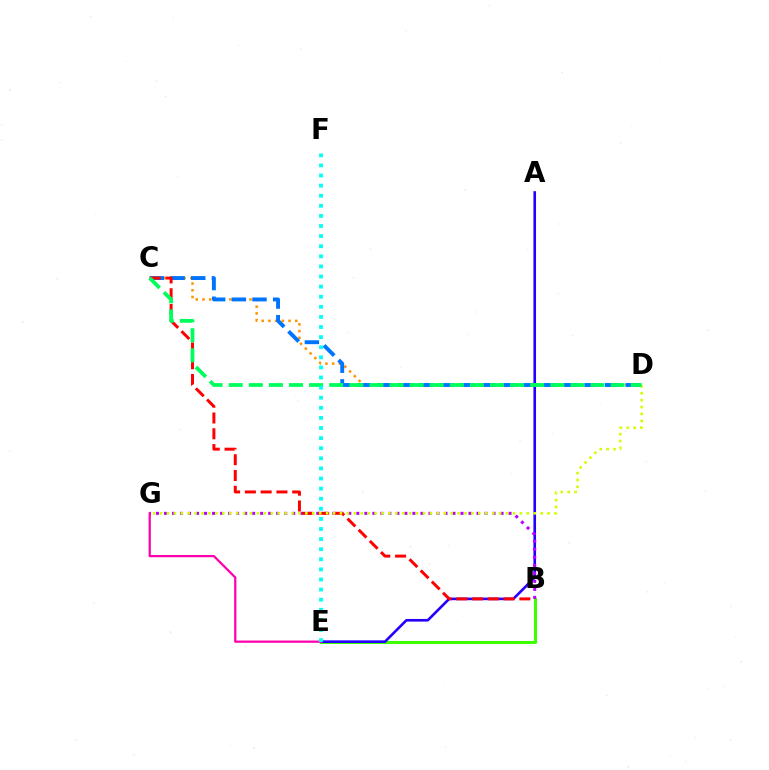{('B', 'E'): [{'color': '#3dff00', 'line_style': 'solid', 'thickness': 2.17}], ('A', 'E'): [{'color': '#2500ff', 'line_style': 'solid', 'thickness': 1.89}], ('C', 'D'): [{'color': '#ff9400', 'line_style': 'dotted', 'thickness': 1.82}, {'color': '#0074ff', 'line_style': 'dashed', 'thickness': 2.81}, {'color': '#00ff5c', 'line_style': 'dashed', 'thickness': 2.73}], ('B', 'G'): [{'color': '#b900ff', 'line_style': 'dotted', 'thickness': 2.18}], ('E', 'G'): [{'color': '#ff00ac', 'line_style': 'solid', 'thickness': 1.62}], ('B', 'C'): [{'color': '#ff0000', 'line_style': 'dashed', 'thickness': 2.14}], ('D', 'G'): [{'color': '#d1ff00', 'line_style': 'dotted', 'thickness': 1.88}], ('E', 'F'): [{'color': '#00fff6', 'line_style': 'dotted', 'thickness': 2.74}]}